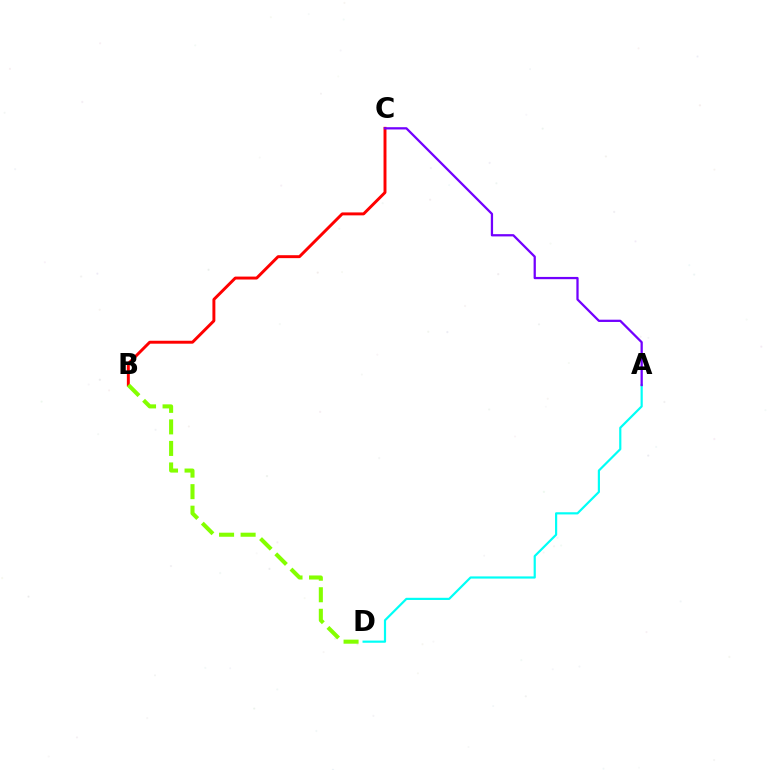{('B', 'C'): [{'color': '#ff0000', 'line_style': 'solid', 'thickness': 2.11}], ('A', 'D'): [{'color': '#00fff6', 'line_style': 'solid', 'thickness': 1.57}], ('B', 'D'): [{'color': '#84ff00', 'line_style': 'dashed', 'thickness': 2.93}], ('A', 'C'): [{'color': '#7200ff', 'line_style': 'solid', 'thickness': 1.63}]}